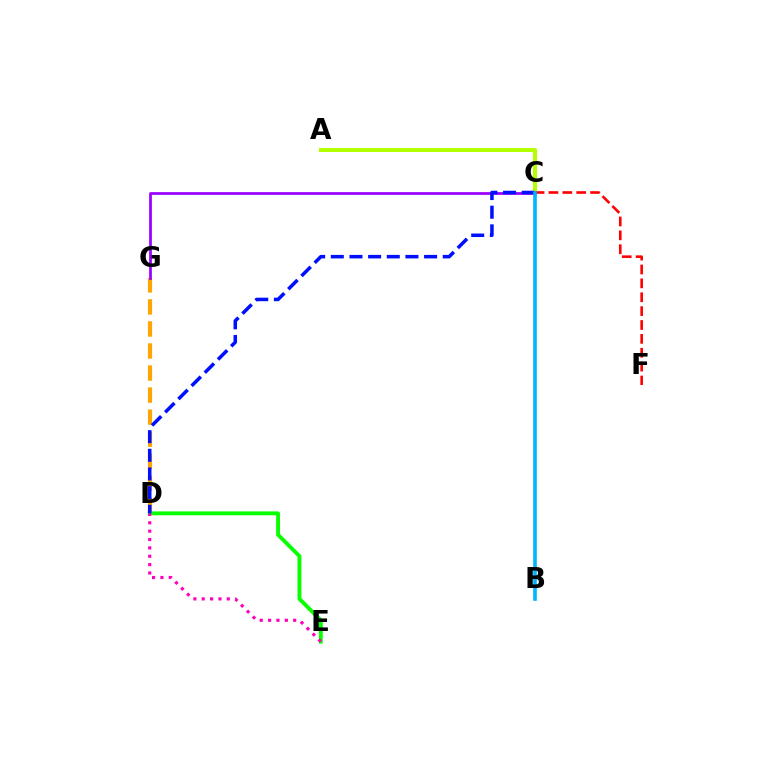{('D', 'G'): [{'color': '#ffa500', 'line_style': 'dashed', 'thickness': 2.99}], ('A', 'C'): [{'color': '#b3ff00', 'line_style': 'solid', 'thickness': 2.92}], ('C', 'F'): [{'color': '#ff0000', 'line_style': 'dashed', 'thickness': 1.89}], ('D', 'E'): [{'color': '#08ff00', 'line_style': 'solid', 'thickness': 2.78}, {'color': '#ff00bd', 'line_style': 'dotted', 'thickness': 2.27}], ('C', 'G'): [{'color': '#9b00ff', 'line_style': 'solid', 'thickness': 1.97}], ('B', 'C'): [{'color': '#00ff9d', 'line_style': 'dotted', 'thickness': 1.77}, {'color': '#00b5ff', 'line_style': 'solid', 'thickness': 2.59}], ('C', 'D'): [{'color': '#0010ff', 'line_style': 'dashed', 'thickness': 2.53}]}